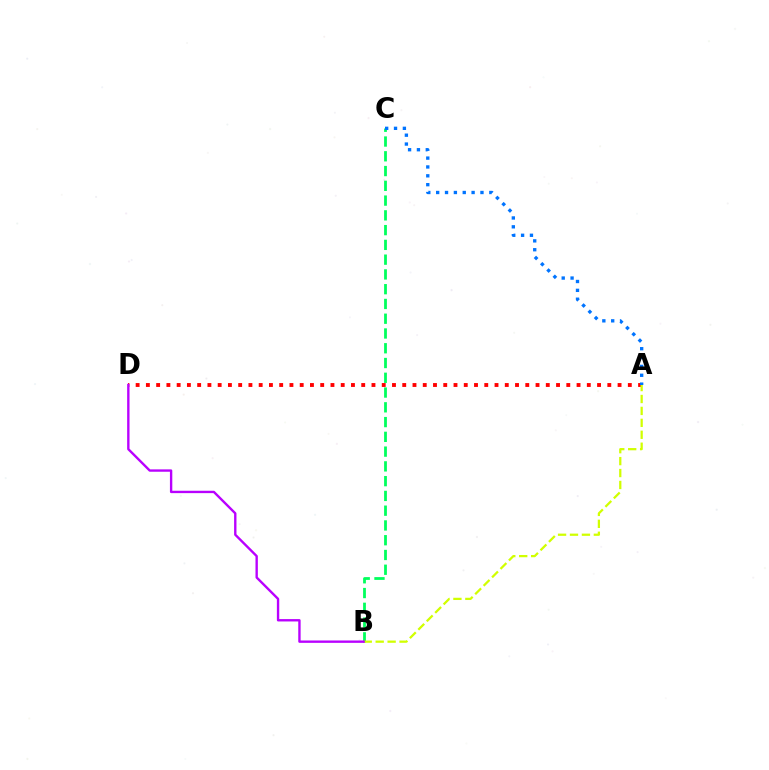{('B', 'C'): [{'color': '#00ff5c', 'line_style': 'dashed', 'thickness': 2.01}], ('A', 'D'): [{'color': '#ff0000', 'line_style': 'dotted', 'thickness': 2.79}], ('A', 'C'): [{'color': '#0074ff', 'line_style': 'dotted', 'thickness': 2.41}], ('A', 'B'): [{'color': '#d1ff00', 'line_style': 'dashed', 'thickness': 1.62}], ('B', 'D'): [{'color': '#b900ff', 'line_style': 'solid', 'thickness': 1.71}]}